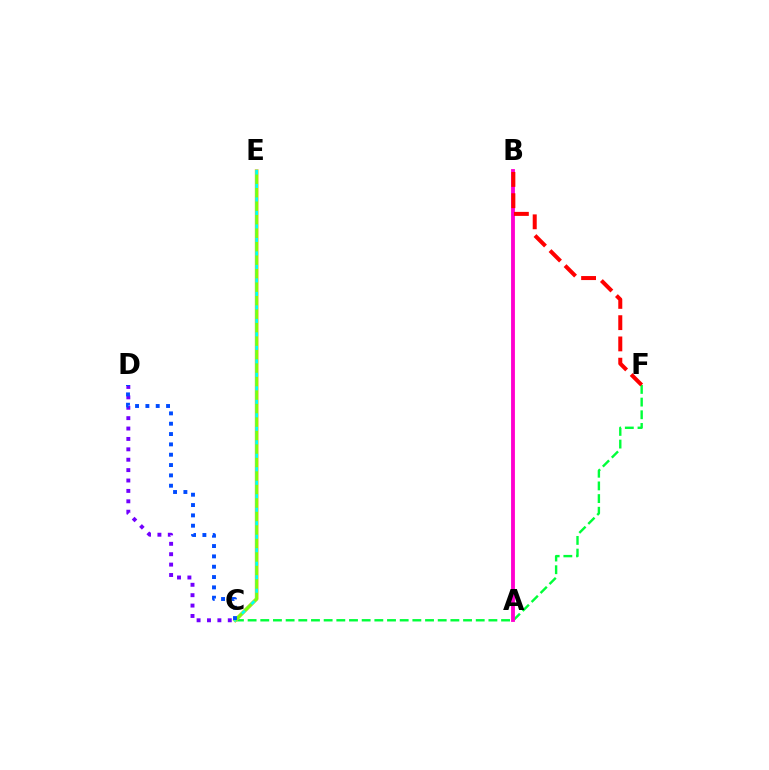{('C', 'F'): [{'color': '#00ff39', 'line_style': 'dashed', 'thickness': 1.72}], ('C', 'D'): [{'color': '#7200ff', 'line_style': 'dotted', 'thickness': 2.82}, {'color': '#004bff', 'line_style': 'dotted', 'thickness': 2.81}], ('A', 'B'): [{'color': '#ff00cf', 'line_style': 'solid', 'thickness': 2.76}], ('C', 'E'): [{'color': '#ffbd00', 'line_style': 'solid', 'thickness': 2.66}, {'color': '#00fff6', 'line_style': 'solid', 'thickness': 2.04}, {'color': '#84ff00', 'line_style': 'dashed', 'thickness': 1.83}], ('B', 'F'): [{'color': '#ff0000', 'line_style': 'dashed', 'thickness': 2.89}]}